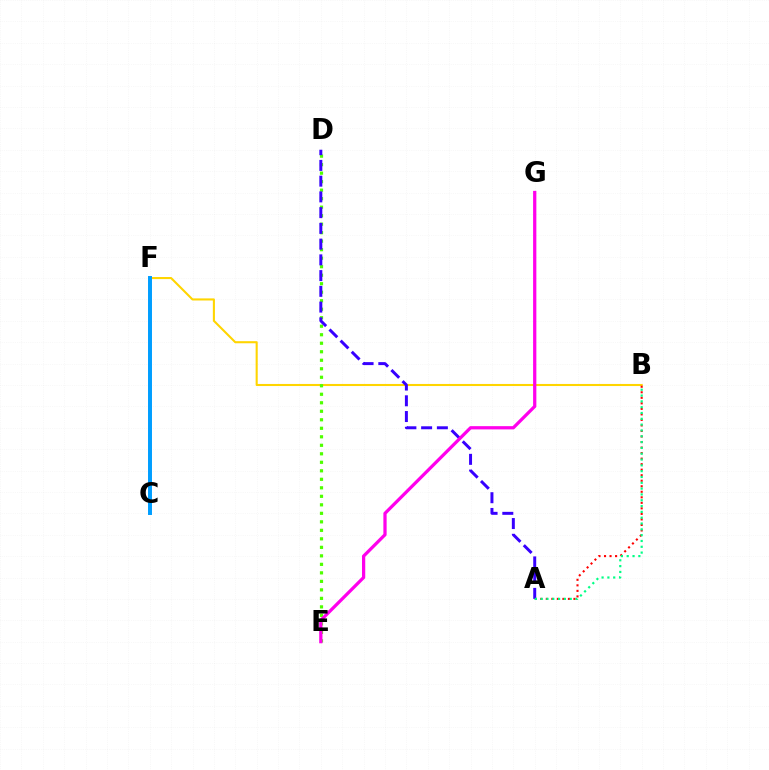{('B', 'F'): [{'color': '#ffd500', 'line_style': 'solid', 'thickness': 1.5}], ('A', 'B'): [{'color': '#ff0000', 'line_style': 'dotted', 'thickness': 1.5}, {'color': '#00ff86', 'line_style': 'dotted', 'thickness': 1.58}], ('D', 'E'): [{'color': '#4fff00', 'line_style': 'dotted', 'thickness': 2.31}], ('A', 'D'): [{'color': '#3700ff', 'line_style': 'dashed', 'thickness': 2.14}], ('C', 'F'): [{'color': '#009eff', 'line_style': 'solid', 'thickness': 2.85}], ('E', 'G'): [{'color': '#ff00ed', 'line_style': 'solid', 'thickness': 2.34}]}